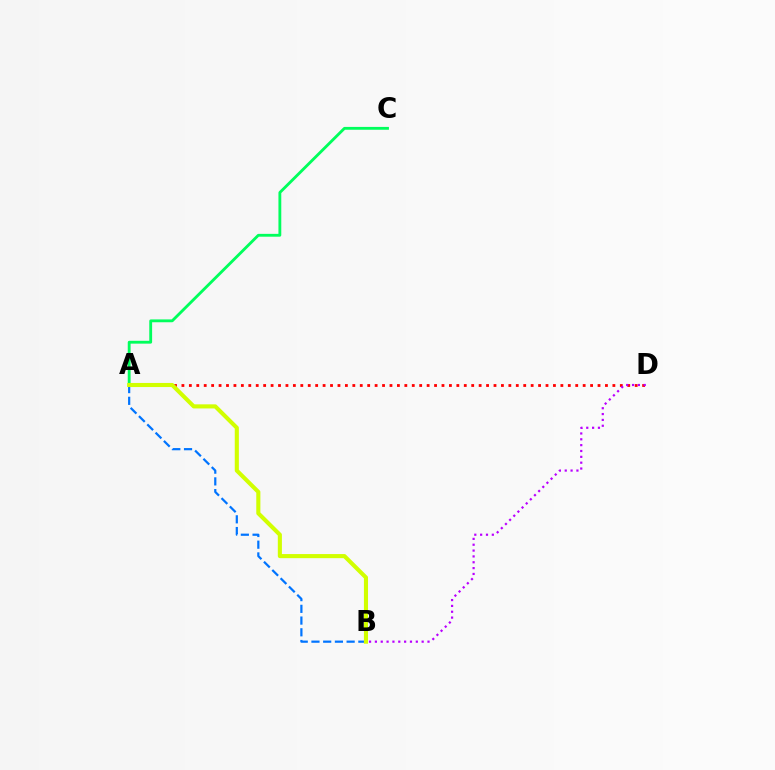{('A', 'C'): [{'color': '#00ff5c', 'line_style': 'solid', 'thickness': 2.05}], ('A', 'D'): [{'color': '#ff0000', 'line_style': 'dotted', 'thickness': 2.02}], ('B', 'D'): [{'color': '#b900ff', 'line_style': 'dotted', 'thickness': 1.59}], ('A', 'B'): [{'color': '#0074ff', 'line_style': 'dashed', 'thickness': 1.59}, {'color': '#d1ff00', 'line_style': 'solid', 'thickness': 2.95}]}